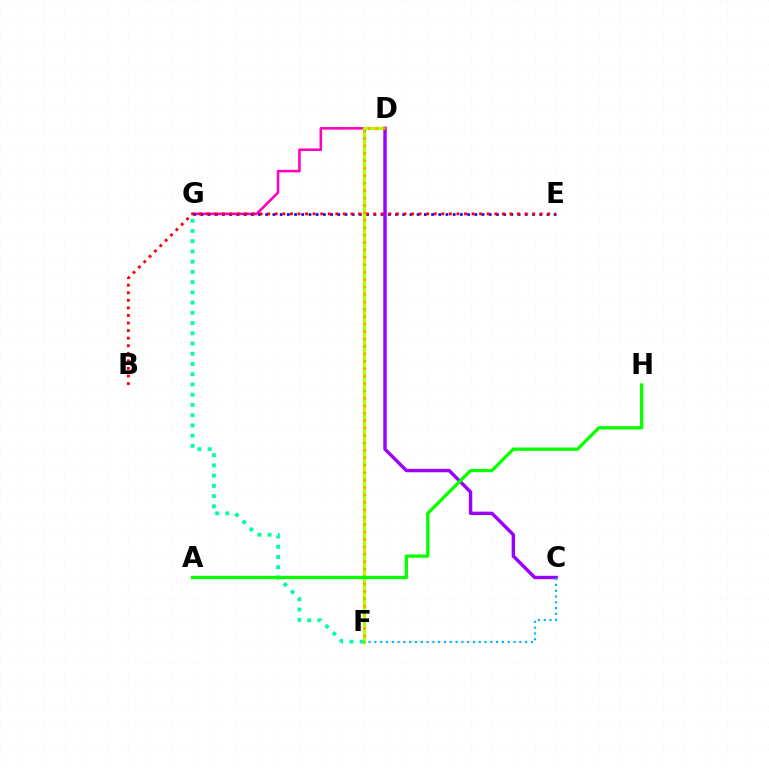{('D', 'G'): [{'color': '#ff00bd', 'line_style': 'solid', 'thickness': 1.87}], ('E', 'G'): [{'color': '#0010ff', 'line_style': 'dotted', 'thickness': 1.96}], ('B', 'E'): [{'color': '#ff0000', 'line_style': 'dotted', 'thickness': 2.06}], ('D', 'F'): [{'color': '#b3ff00', 'line_style': 'solid', 'thickness': 2.34}, {'color': '#ffa500', 'line_style': 'dotted', 'thickness': 2.02}], ('C', 'D'): [{'color': '#9b00ff', 'line_style': 'solid', 'thickness': 2.45}], ('C', 'F'): [{'color': '#00b5ff', 'line_style': 'dotted', 'thickness': 1.58}], ('F', 'G'): [{'color': '#00ff9d', 'line_style': 'dotted', 'thickness': 2.78}], ('A', 'H'): [{'color': '#08ff00', 'line_style': 'solid', 'thickness': 2.37}]}